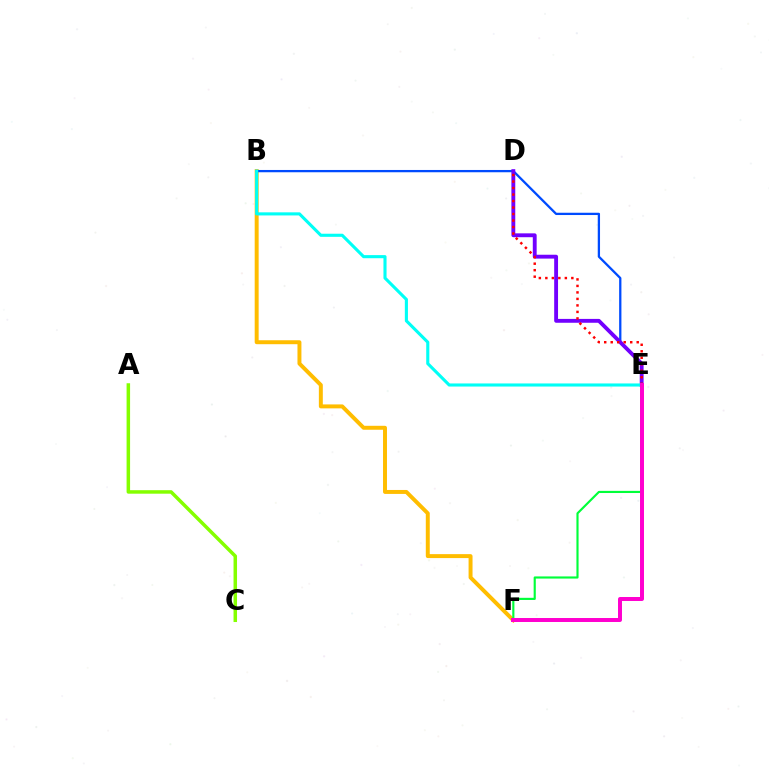{('A', 'C'): [{'color': '#84ff00', 'line_style': 'solid', 'thickness': 2.52}], ('B', 'F'): [{'color': '#ffbd00', 'line_style': 'solid', 'thickness': 2.85}], ('B', 'E'): [{'color': '#004bff', 'line_style': 'solid', 'thickness': 1.64}, {'color': '#00fff6', 'line_style': 'solid', 'thickness': 2.24}], ('E', 'F'): [{'color': '#00ff39', 'line_style': 'solid', 'thickness': 1.55}, {'color': '#ff00cf', 'line_style': 'solid', 'thickness': 2.86}], ('D', 'E'): [{'color': '#7200ff', 'line_style': 'solid', 'thickness': 2.78}, {'color': '#ff0000', 'line_style': 'dotted', 'thickness': 1.77}]}